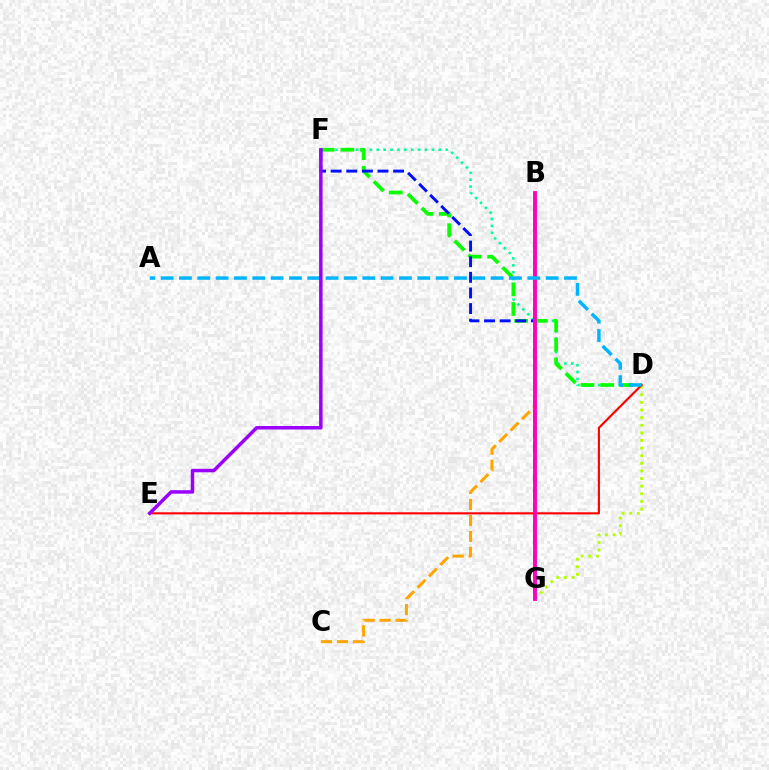{('D', 'F'): [{'color': '#00ff9d', 'line_style': 'dotted', 'thickness': 1.87}, {'color': '#08ff00', 'line_style': 'dashed', 'thickness': 2.67}], ('D', 'G'): [{'color': '#b3ff00', 'line_style': 'dotted', 'thickness': 2.07}], ('D', 'E'): [{'color': '#ff0000', 'line_style': 'solid', 'thickness': 1.53}], ('F', 'G'): [{'color': '#0010ff', 'line_style': 'dashed', 'thickness': 2.12}], ('B', 'C'): [{'color': '#ffa500', 'line_style': 'dashed', 'thickness': 2.18}], ('B', 'G'): [{'color': '#ff00bd', 'line_style': 'solid', 'thickness': 2.78}], ('A', 'D'): [{'color': '#00b5ff', 'line_style': 'dashed', 'thickness': 2.49}], ('E', 'F'): [{'color': '#9b00ff', 'line_style': 'solid', 'thickness': 2.51}]}